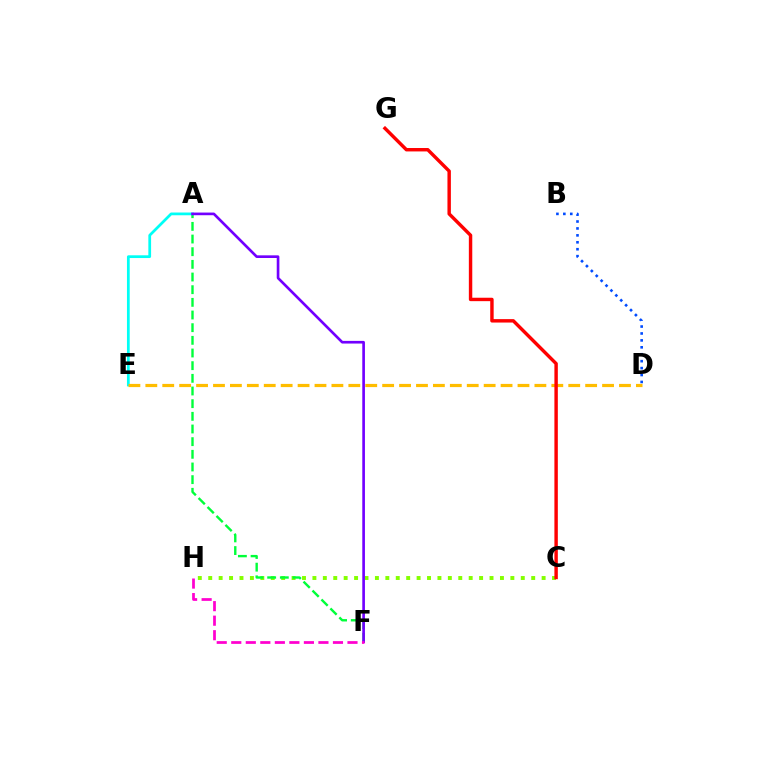{('C', 'H'): [{'color': '#84ff00', 'line_style': 'dotted', 'thickness': 2.83}], ('A', 'F'): [{'color': '#00ff39', 'line_style': 'dashed', 'thickness': 1.72}, {'color': '#7200ff', 'line_style': 'solid', 'thickness': 1.91}], ('A', 'E'): [{'color': '#00fff6', 'line_style': 'solid', 'thickness': 1.98}], ('F', 'H'): [{'color': '#ff00cf', 'line_style': 'dashed', 'thickness': 1.97}], ('B', 'D'): [{'color': '#004bff', 'line_style': 'dotted', 'thickness': 1.88}], ('D', 'E'): [{'color': '#ffbd00', 'line_style': 'dashed', 'thickness': 2.3}], ('C', 'G'): [{'color': '#ff0000', 'line_style': 'solid', 'thickness': 2.47}]}